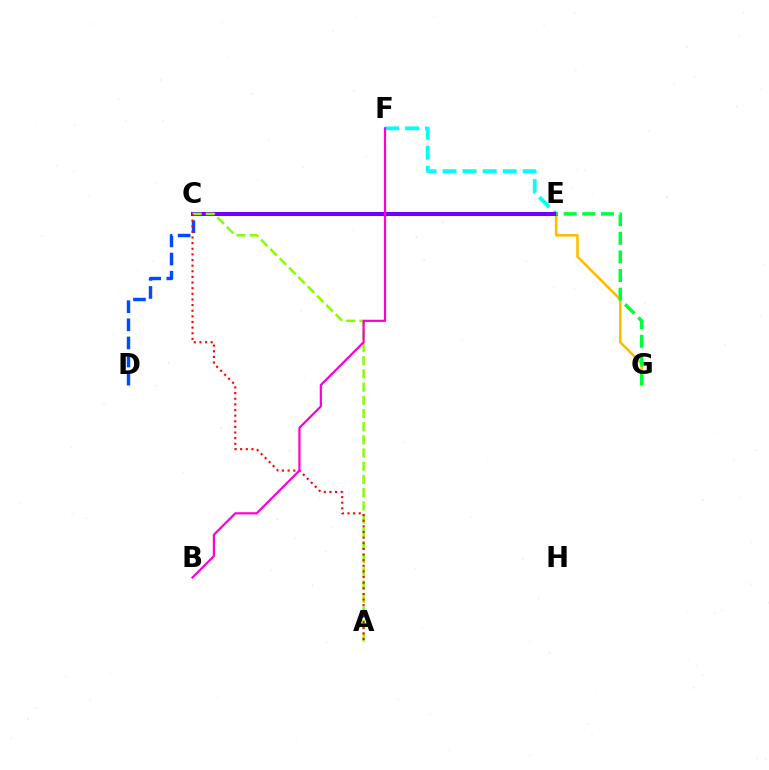{('E', 'F'): [{'color': '#00fff6', 'line_style': 'dashed', 'thickness': 2.72}], ('E', 'G'): [{'color': '#ffbd00', 'line_style': 'solid', 'thickness': 1.85}, {'color': '#00ff39', 'line_style': 'dashed', 'thickness': 2.53}], ('C', 'E'): [{'color': '#7200ff', 'line_style': 'solid', 'thickness': 2.92}], ('C', 'D'): [{'color': '#004bff', 'line_style': 'dashed', 'thickness': 2.46}], ('A', 'C'): [{'color': '#84ff00', 'line_style': 'dashed', 'thickness': 1.79}, {'color': '#ff0000', 'line_style': 'dotted', 'thickness': 1.53}], ('B', 'F'): [{'color': '#ff00cf', 'line_style': 'solid', 'thickness': 1.59}]}